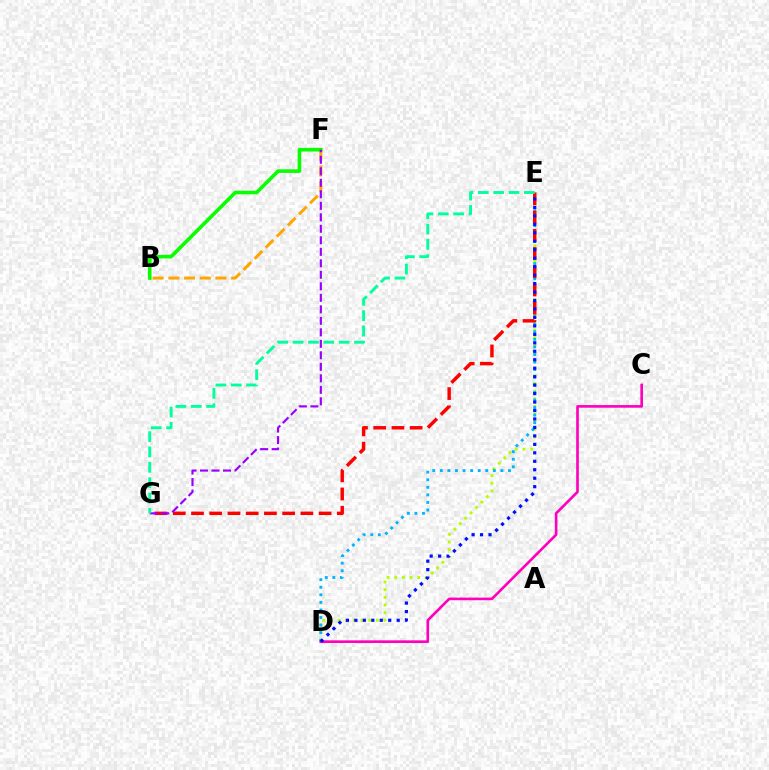{('B', 'F'): [{'color': '#ffa500', 'line_style': 'dashed', 'thickness': 2.13}, {'color': '#08ff00', 'line_style': 'solid', 'thickness': 2.59}], ('D', 'E'): [{'color': '#b3ff00', 'line_style': 'dotted', 'thickness': 2.08}, {'color': '#00b5ff', 'line_style': 'dotted', 'thickness': 2.06}, {'color': '#0010ff', 'line_style': 'dotted', 'thickness': 2.3}], ('E', 'G'): [{'color': '#ff0000', 'line_style': 'dashed', 'thickness': 2.48}, {'color': '#00ff9d', 'line_style': 'dashed', 'thickness': 2.09}], ('C', 'D'): [{'color': '#ff00bd', 'line_style': 'solid', 'thickness': 1.9}], ('F', 'G'): [{'color': '#9b00ff', 'line_style': 'dashed', 'thickness': 1.56}]}